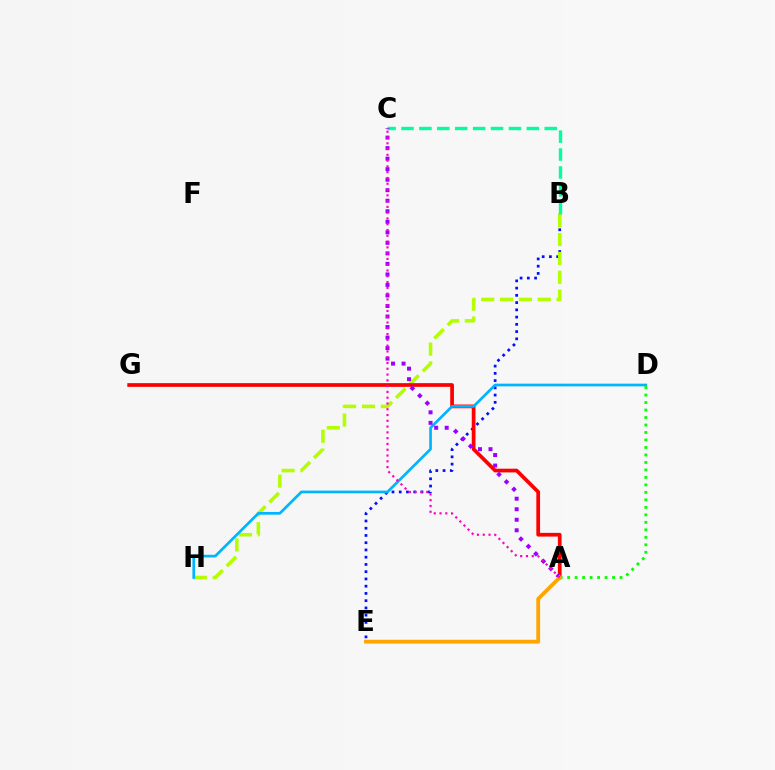{('B', 'E'): [{'color': '#0010ff', 'line_style': 'dotted', 'thickness': 1.97}], ('B', 'C'): [{'color': '#00ff9d', 'line_style': 'dashed', 'thickness': 2.43}], ('B', 'H'): [{'color': '#b3ff00', 'line_style': 'dashed', 'thickness': 2.56}], ('A', 'G'): [{'color': '#ff0000', 'line_style': 'solid', 'thickness': 2.68}], ('D', 'H'): [{'color': '#00b5ff', 'line_style': 'solid', 'thickness': 1.95}], ('A', 'C'): [{'color': '#9b00ff', 'line_style': 'dotted', 'thickness': 2.86}, {'color': '#ff00bd', 'line_style': 'dotted', 'thickness': 1.57}], ('A', 'D'): [{'color': '#08ff00', 'line_style': 'dotted', 'thickness': 2.03}], ('A', 'E'): [{'color': '#ffa500', 'line_style': 'solid', 'thickness': 2.74}]}